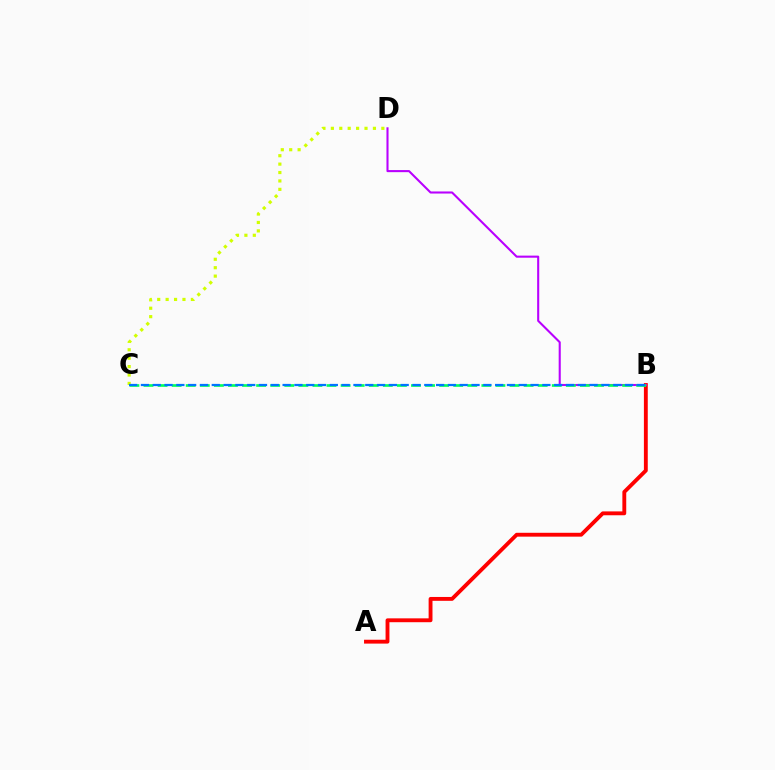{('C', 'D'): [{'color': '#d1ff00', 'line_style': 'dotted', 'thickness': 2.29}], ('A', 'B'): [{'color': '#ff0000', 'line_style': 'solid', 'thickness': 2.78}], ('B', 'D'): [{'color': '#b900ff', 'line_style': 'solid', 'thickness': 1.5}], ('B', 'C'): [{'color': '#00ff5c', 'line_style': 'dashed', 'thickness': 1.91}, {'color': '#0074ff', 'line_style': 'dashed', 'thickness': 1.6}]}